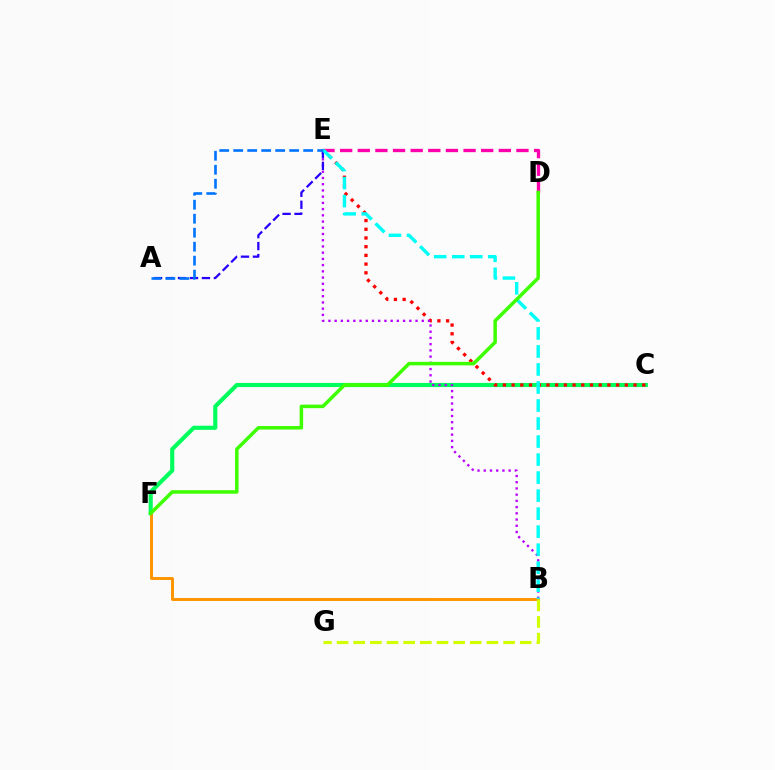{('C', 'F'): [{'color': '#00ff5c', 'line_style': 'solid', 'thickness': 2.98}], ('D', 'E'): [{'color': '#ff00ac', 'line_style': 'dashed', 'thickness': 2.39}], ('C', 'E'): [{'color': '#ff0000', 'line_style': 'dotted', 'thickness': 2.37}], ('B', 'E'): [{'color': '#b900ff', 'line_style': 'dotted', 'thickness': 1.69}, {'color': '#00fff6', 'line_style': 'dashed', 'thickness': 2.45}], ('A', 'E'): [{'color': '#2500ff', 'line_style': 'dashed', 'thickness': 1.63}, {'color': '#0074ff', 'line_style': 'dashed', 'thickness': 1.9}], ('B', 'F'): [{'color': '#ff9400', 'line_style': 'solid', 'thickness': 2.12}], ('B', 'G'): [{'color': '#d1ff00', 'line_style': 'dashed', 'thickness': 2.26}], ('D', 'F'): [{'color': '#3dff00', 'line_style': 'solid', 'thickness': 2.52}]}